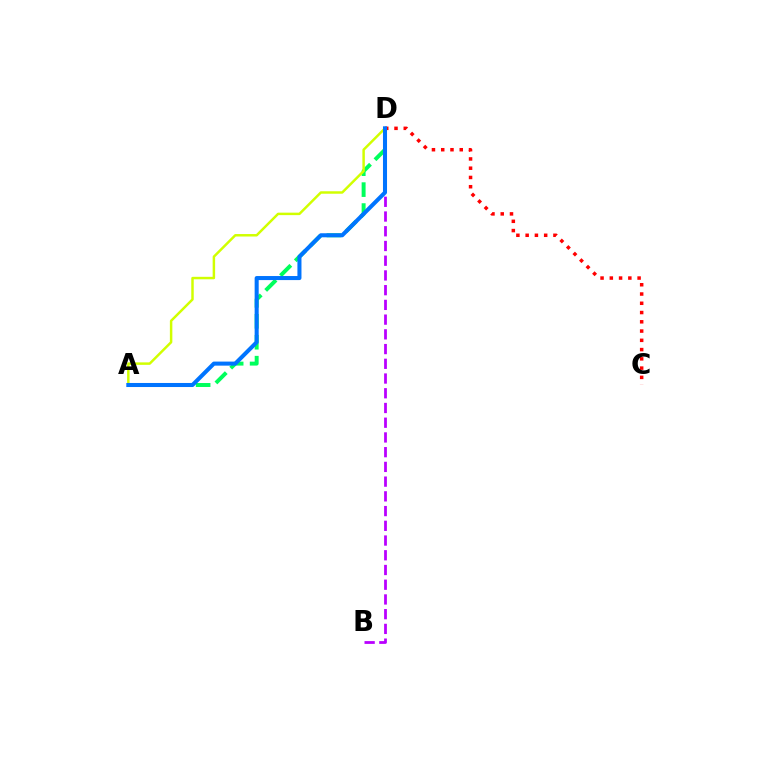{('C', 'D'): [{'color': '#ff0000', 'line_style': 'dotted', 'thickness': 2.52}], ('B', 'D'): [{'color': '#b900ff', 'line_style': 'dashed', 'thickness': 2.0}], ('A', 'D'): [{'color': '#00ff5c', 'line_style': 'dashed', 'thickness': 2.85}, {'color': '#d1ff00', 'line_style': 'solid', 'thickness': 1.78}, {'color': '#0074ff', 'line_style': 'solid', 'thickness': 2.92}]}